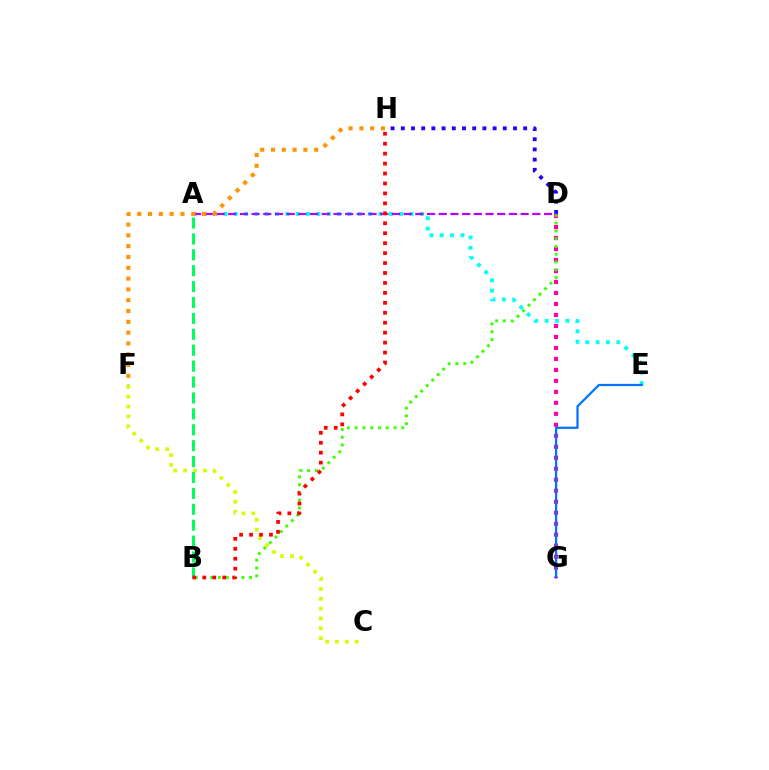{('D', 'G'): [{'color': '#ff00ac', 'line_style': 'dotted', 'thickness': 2.99}], ('C', 'F'): [{'color': '#d1ff00', 'line_style': 'dotted', 'thickness': 2.67}], ('A', 'B'): [{'color': '#00ff5c', 'line_style': 'dashed', 'thickness': 2.16}], ('A', 'E'): [{'color': '#00fff6', 'line_style': 'dotted', 'thickness': 2.81}], ('B', 'D'): [{'color': '#3dff00', 'line_style': 'dotted', 'thickness': 2.11}], ('A', 'D'): [{'color': '#b900ff', 'line_style': 'dashed', 'thickness': 1.59}], ('B', 'H'): [{'color': '#ff0000', 'line_style': 'dotted', 'thickness': 2.7}], ('D', 'H'): [{'color': '#2500ff', 'line_style': 'dotted', 'thickness': 2.77}], ('E', 'G'): [{'color': '#0074ff', 'line_style': 'solid', 'thickness': 1.62}], ('F', 'H'): [{'color': '#ff9400', 'line_style': 'dotted', 'thickness': 2.94}]}